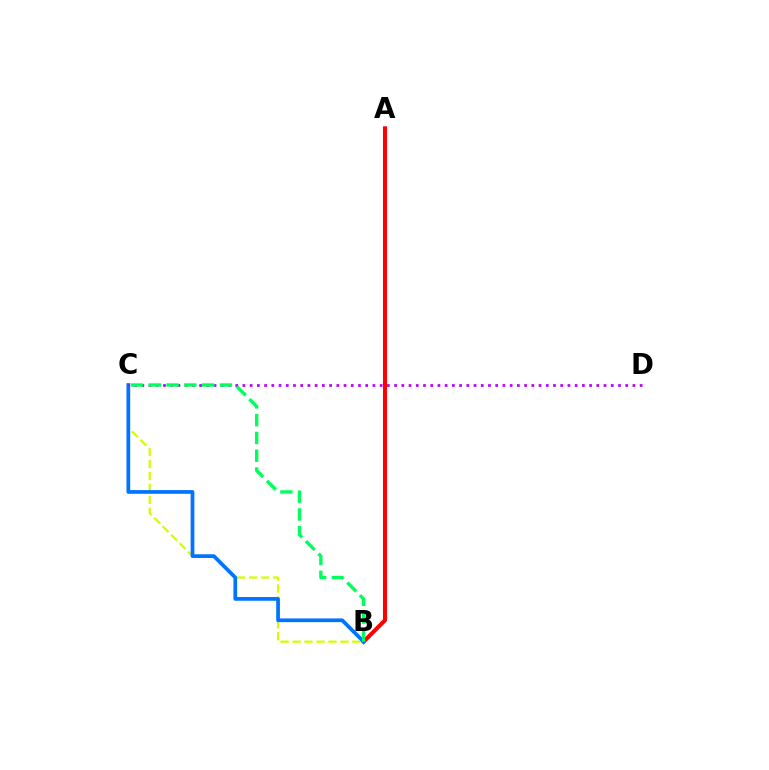{('B', 'C'): [{'color': '#d1ff00', 'line_style': 'dashed', 'thickness': 1.62}, {'color': '#0074ff', 'line_style': 'solid', 'thickness': 2.68}, {'color': '#00ff5c', 'line_style': 'dashed', 'thickness': 2.42}], ('A', 'B'): [{'color': '#ff0000', 'line_style': 'solid', 'thickness': 2.92}], ('C', 'D'): [{'color': '#b900ff', 'line_style': 'dotted', 'thickness': 1.96}]}